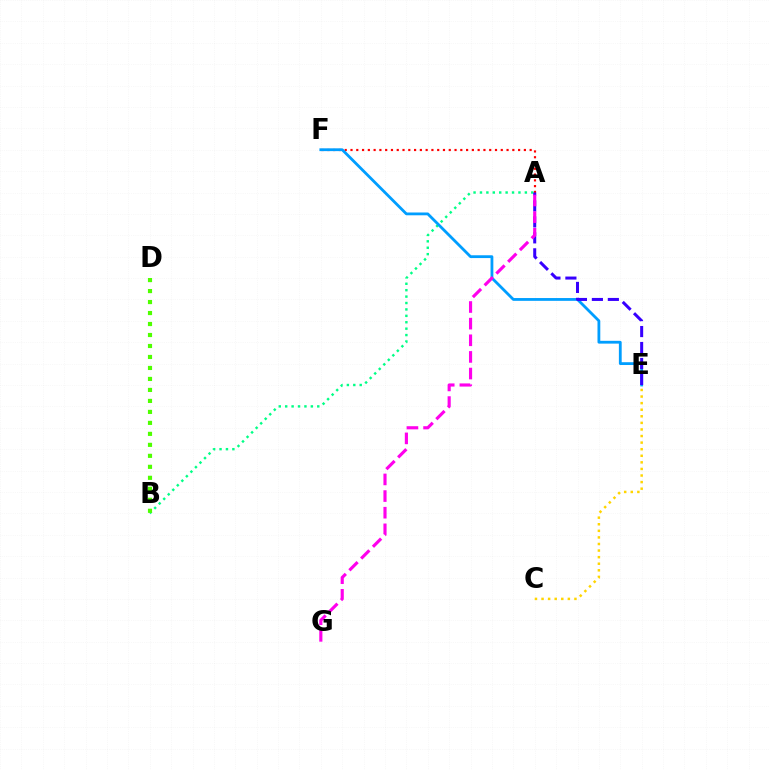{('C', 'E'): [{'color': '#ffd500', 'line_style': 'dotted', 'thickness': 1.79}], ('A', 'F'): [{'color': '#ff0000', 'line_style': 'dotted', 'thickness': 1.57}], ('A', 'B'): [{'color': '#00ff86', 'line_style': 'dotted', 'thickness': 1.74}], ('E', 'F'): [{'color': '#009eff', 'line_style': 'solid', 'thickness': 2.02}], ('A', 'E'): [{'color': '#3700ff', 'line_style': 'dashed', 'thickness': 2.17}], ('A', 'G'): [{'color': '#ff00ed', 'line_style': 'dashed', 'thickness': 2.26}], ('B', 'D'): [{'color': '#4fff00', 'line_style': 'dotted', 'thickness': 2.98}]}